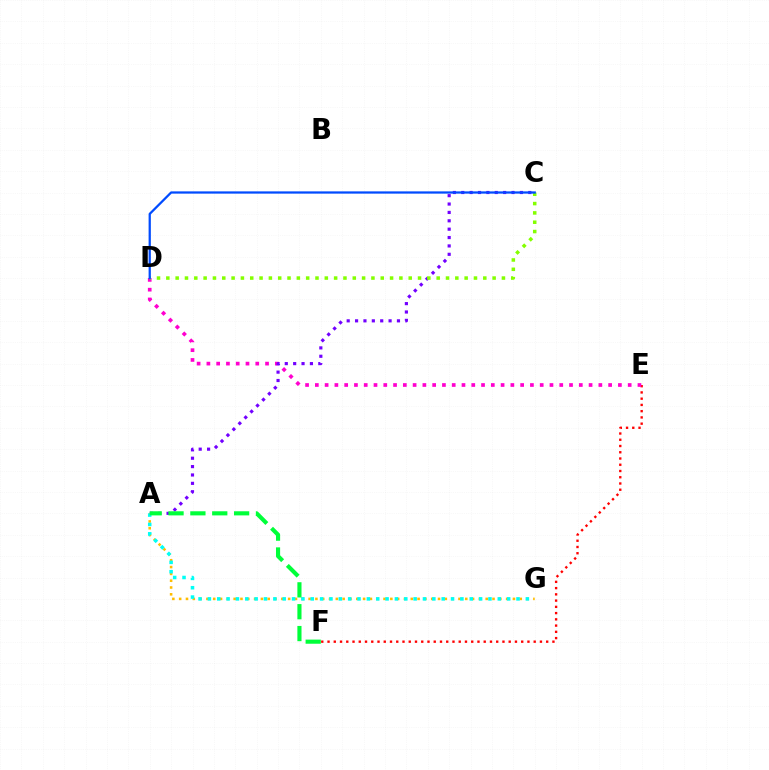{('A', 'G'): [{'color': '#ffbd00', 'line_style': 'dotted', 'thickness': 1.85}, {'color': '#00fff6', 'line_style': 'dotted', 'thickness': 2.54}], ('E', 'F'): [{'color': '#ff0000', 'line_style': 'dotted', 'thickness': 1.7}], ('D', 'E'): [{'color': '#ff00cf', 'line_style': 'dotted', 'thickness': 2.66}], ('A', 'C'): [{'color': '#7200ff', 'line_style': 'dotted', 'thickness': 2.28}], ('A', 'F'): [{'color': '#00ff39', 'line_style': 'dashed', 'thickness': 2.97}], ('C', 'D'): [{'color': '#84ff00', 'line_style': 'dotted', 'thickness': 2.53}, {'color': '#004bff', 'line_style': 'solid', 'thickness': 1.62}]}